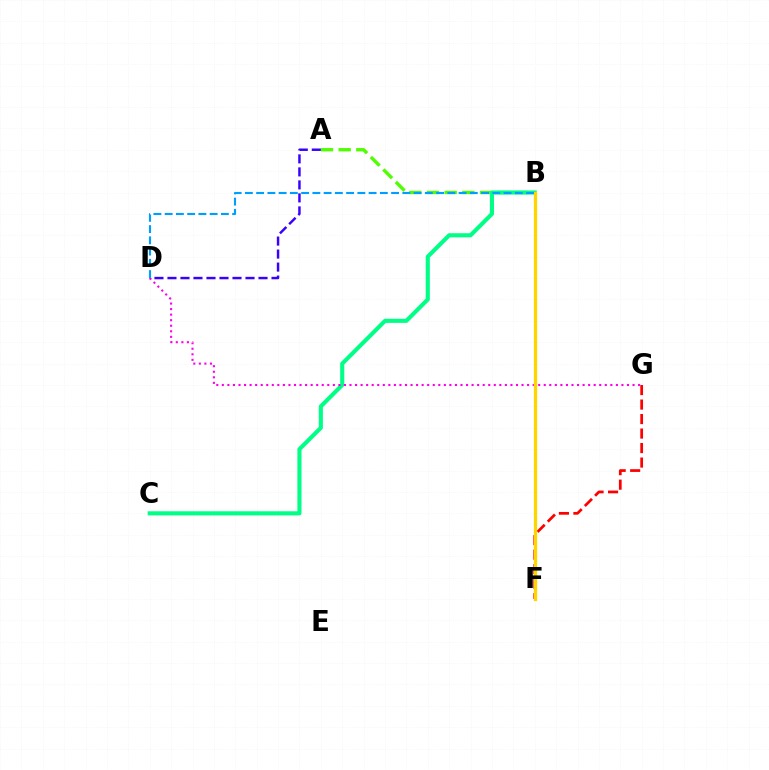{('A', 'B'): [{'color': '#4fff00', 'line_style': 'dashed', 'thickness': 2.4}], ('A', 'D'): [{'color': '#3700ff', 'line_style': 'dashed', 'thickness': 1.77}], ('B', 'C'): [{'color': '#00ff86', 'line_style': 'solid', 'thickness': 2.95}], ('F', 'G'): [{'color': '#ff0000', 'line_style': 'dashed', 'thickness': 1.97}], ('D', 'G'): [{'color': '#ff00ed', 'line_style': 'dotted', 'thickness': 1.51}], ('B', 'F'): [{'color': '#ffd500', 'line_style': 'solid', 'thickness': 2.36}], ('B', 'D'): [{'color': '#009eff', 'line_style': 'dashed', 'thickness': 1.53}]}